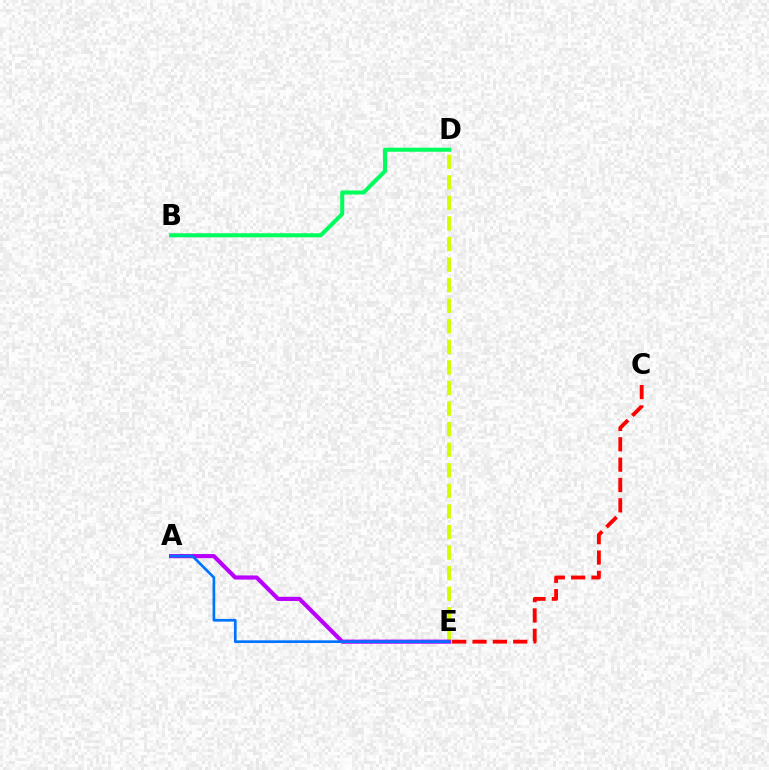{('B', 'D'): [{'color': '#00ff5c', 'line_style': 'solid', 'thickness': 2.92}], ('C', 'E'): [{'color': '#ff0000', 'line_style': 'dashed', 'thickness': 2.76}], ('D', 'E'): [{'color': '#d1ff00', 'line_style': 'dashed', 'thickness': 2.79}], ('A', 'E'): [{'color': '#b900ff', 'line_style': 'solid', 'thickness': 2.98}, {'color': '#0074ff', 'line_style': 'solid', 'thickness': 1.93}]}